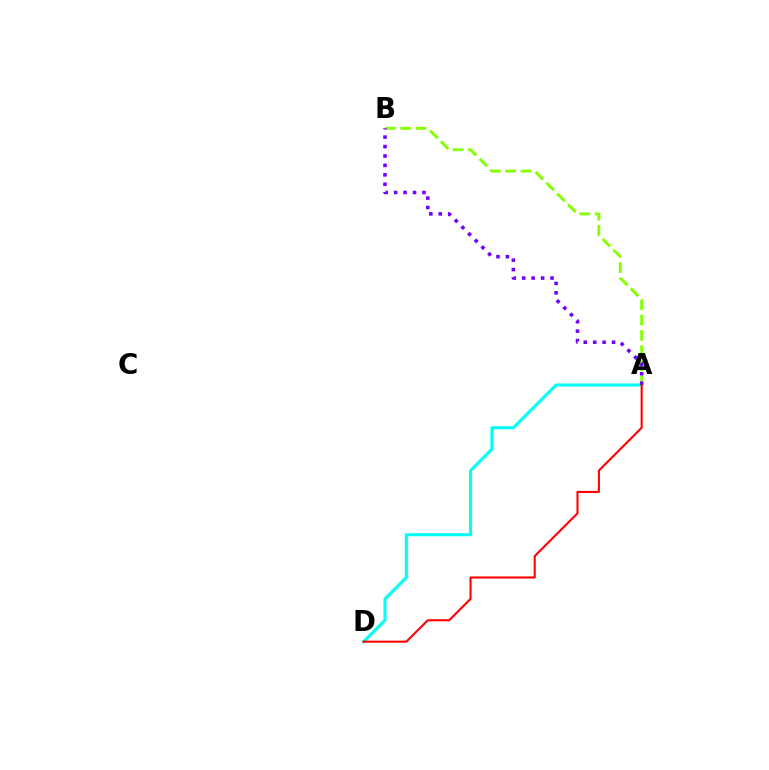{('A', 'D'): [{'color': '#00fff6', 'line_style': 'solid', 'thickness': 2.21}, {'color': '#ff0000', 'line_style': 'solid', 'thickness': 1.51}], ('A', 'B'): [{'color': '#84ff00', 'line_style': 'dashed', 'thickness': 2.08}, {'color': '#7200ff', 'line_style': 'dotted', 'thickness': 2.56}]}